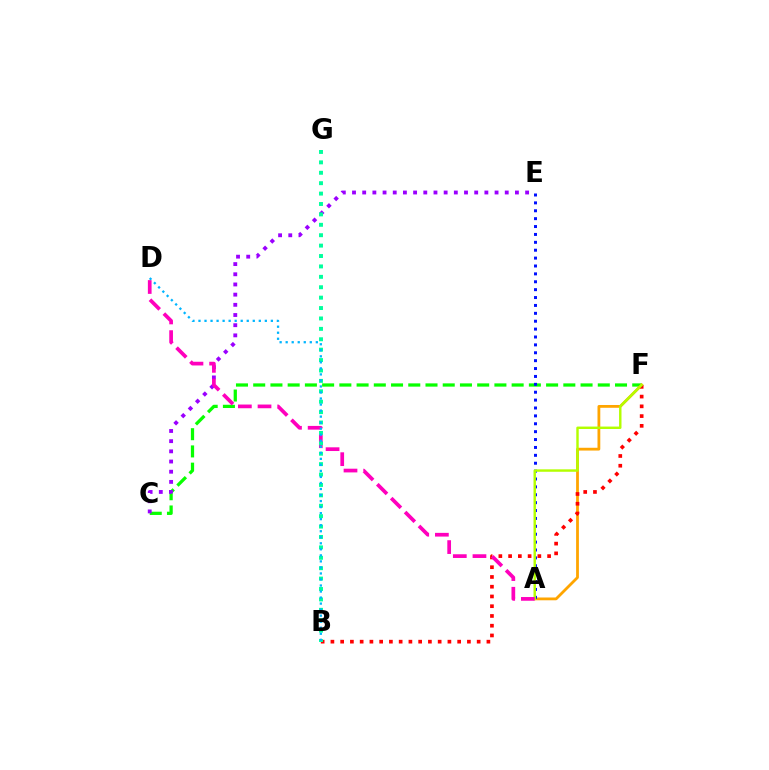{('C', 'F'): [{'color': '#08ff00', 'line_style': 'dashed', 'thickness': 2.34}], ('A', 'F'): [{'color': '#ffa500', 'line_style': 'solid', 'thickness': 2.01}, {'color': '#b3ff00', 'line_style': 'solid', 'thickness': 1.75}], ('B', 'F'): [{'color': '#ff0000', 'line_style': 'dotted', 'thickness': 2.65}], ('A', 'E'): [{'color': '#0010ff', 'line_style': 'dotted', 'thickness': 2.14}], ('C', 'E'): [{'color': '#9b00ff', 'line_style': 'dotted', 'thickness': 2.77}], ('A', 'D'): [{'color': '#ff00bd', 'line_style': 'dashed', 'thickness': 2.67}], ('B', 'G'): [{'color': '#00ff9d', 'line_style': 'dotted', 'thickness': 2.83}], ('B', 'D'): [{'color': '#00b5ff', 'line_style': 'dotted', 'thickness': 1.64}]}